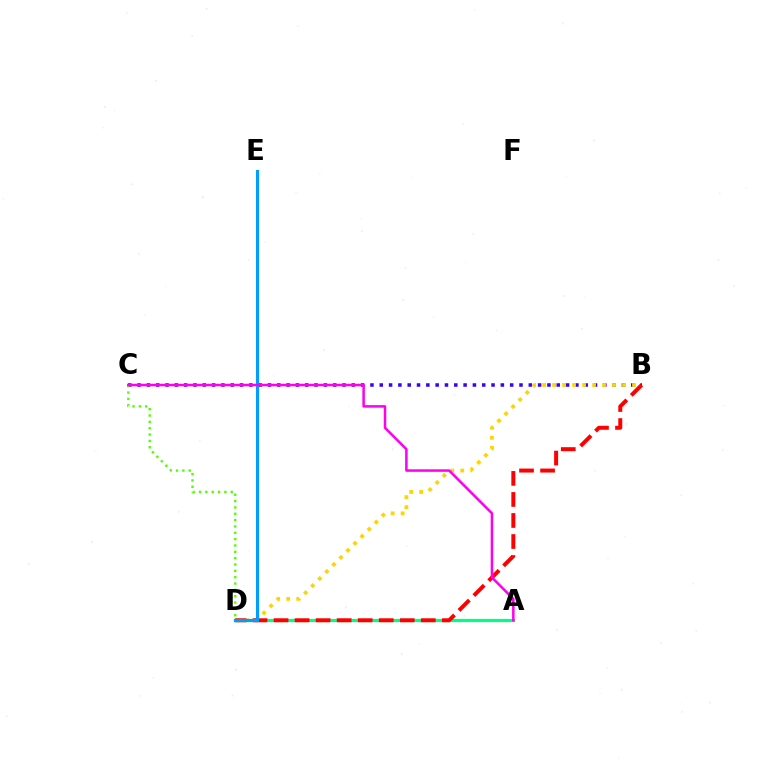{('B', 'C'): [{'color': '#3700ff', 'line_style': 'dotted', 'thickness': 2.53}], ('B', 'D'): [{'color': '#ffd500', 'line_style': 'dotted', 'thickness': 2.71}, {'color': '#ff0000', 'line_style': 'dashed', 'thickness': 2.86}], ('A', 'D'): [{'color': '#00ff86', 'line_style': 'solid', 'thickness': 2.29}], ('C', 'D'): [{'color': '#4fff00', 'line_style': 'dotted', 'thickness': 1.72}], ('D', 'E'): [{'color': '#009eff', 'line_style': 'solid', 'thickness': 2.25}], ('A', 'C'): [{'color': '#ff00ed', 'line_style': 'solid', 'thickness': 1.81}]}